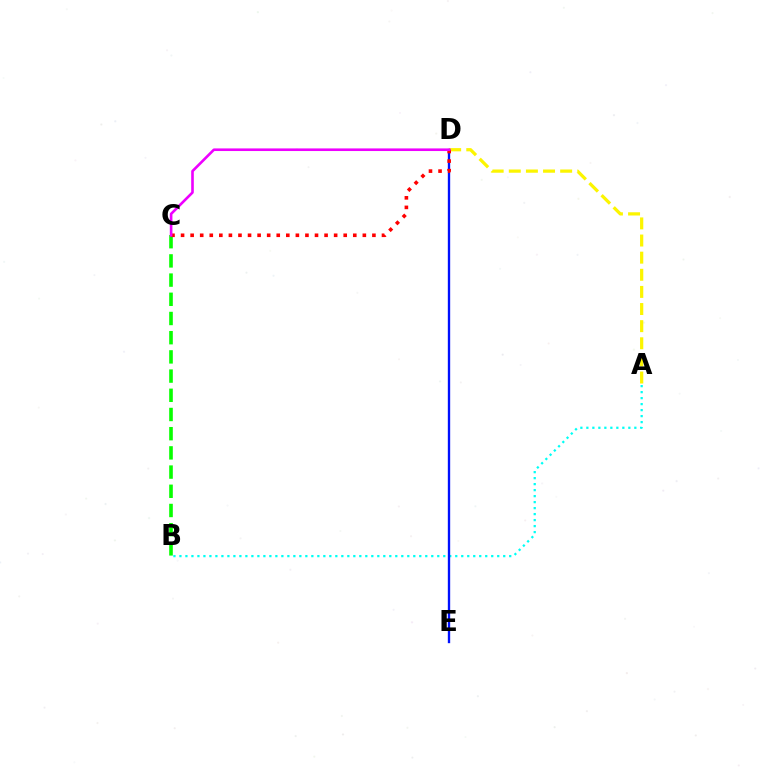{('B', 'C'): [{'color': '#08ff00', 'line_style': 'dashed', 'thickness': 2.61}], ('A', 'B'): [{'color': '#00fff6', 'line_style': 'dotted', 'thickness': 1.63}], ('A', 'D'): [{'color': '#fcf500', 'line_style': 'dashed', 'thickness': 2.33}], ('D', 'E'): [{'color': '#0010ff', 'line_style': 'solid', 'thickness': 1.7}], ('C', 'D'): [{'color': '#ff0000', 'line_style': 'dotted', 'thickness': 2.6}, {'color': '#ee00ff', 'line_style': 'solid', 'thickness': 1.89}]}